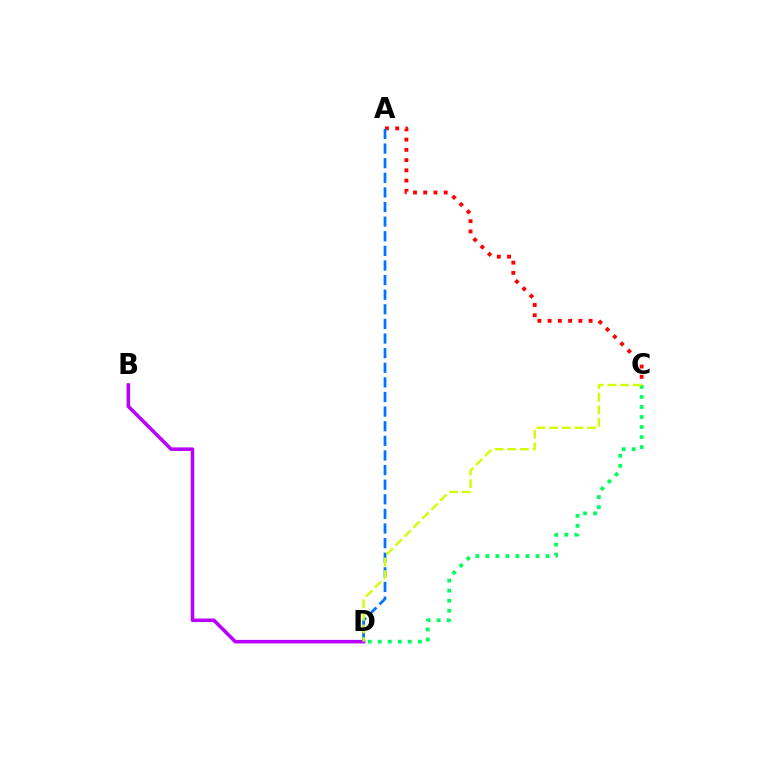{('A', 'C'): [{'color': '#ff0000', 'line_style': 'dotted', 'thickness': 2.78}], ('B', 'D'): [{'color': '#b900ff', 'line_style': 'solid', 'thickness': 2.56}], ('A', 'D'): [{'color': '#0074ff', 'line_style': 'dashed', 'thickness': 1.99}], ('C', 'D'): [{'color': '#00ff5c', 'line_style': 'dotted', 'thickness': 2.73}, {'color': '#d1ff00', 'line_style': 'dashed', 'thickness': 1.72}]}